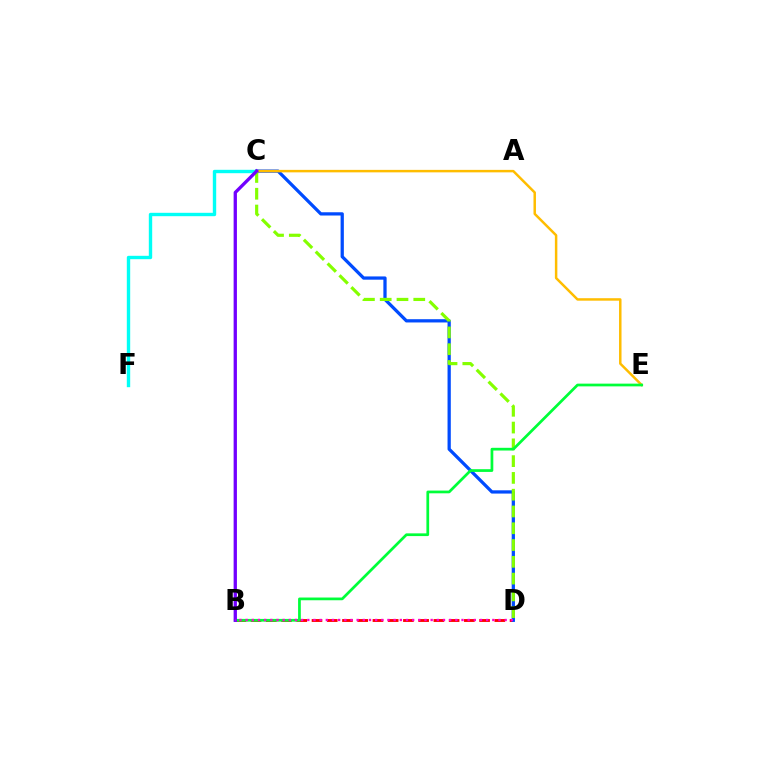{('C', 'F'): [{'color': '#00fff6', 'line_style': 'solid', 'thickness': 2.44}], ('B', 'D'): [{'color': '#ff0000', 'line_style': 'dashed', 'thickness': 2.07}, {'color': '#ff00cf', 'line_style': 'dotted', 'thickness': 1.68}], ('C', 'D'): [{'color': '#004bff', 'line_style': 'solid', 'thickness': 2.34}, {'color': '#84ff00', 'line_style': 'dashed', 'thickness': 2.28}], ('C', 'E'): [{'color': '#ffbd00', 'line_style': 'solid', 'thickness': 1.78}], ('B', 'E'): [{'color': '#00ff39', 'line_style': 'solid', 'thickness': 1.96}], ('B', 'C'): [{'color': '#7200ff', 'line_style': 'solid', 'thickness': 2.38}]}